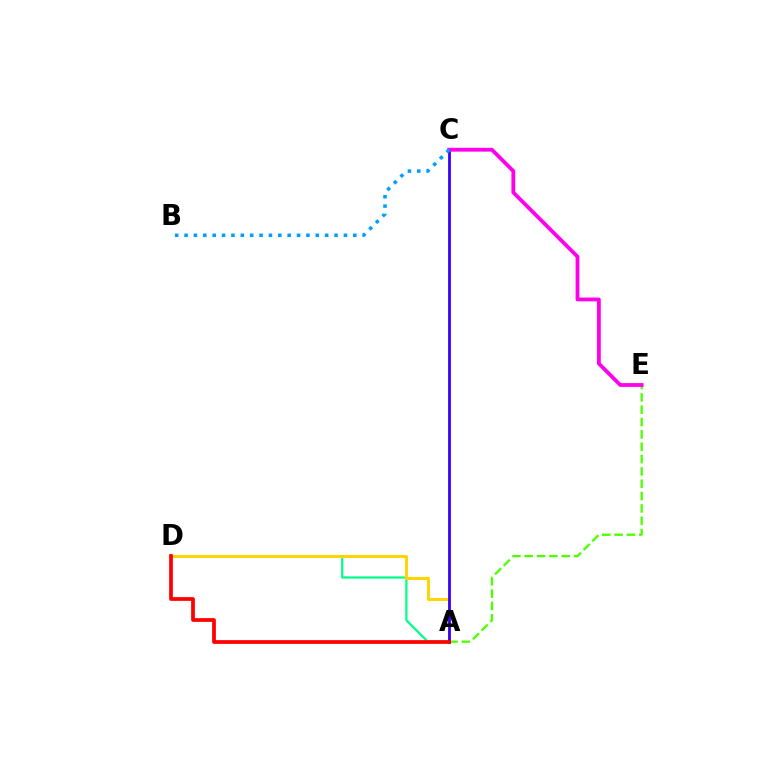{('A', 'D'): [{'color': '#00ff86', 'line_style': 'solid', 'thickness': 1.59}, {'color': '#ffd500', 'line_style': 'solid', 'thickness': 2.16}, {'color': '#ff0000', 'line_style': 'solid', 'thickness': 2.68}], ('A', 'E'): [{'color': '#4fff00', 'line_style': 'dashed', 'thickness': 1.68}], ('A', 'C'): [{'color': '#3700ff', 'line_style': 'solid', 'thickness': 2.01}], ('C', 'E'): [{'color': '#ff00ed', 'line_style': 'solid', 'thickness': 2.74}], ('B', 'C'): [{'color': '#009eff', 'line_style': 'dotted', 'thickness': 2.55}]}